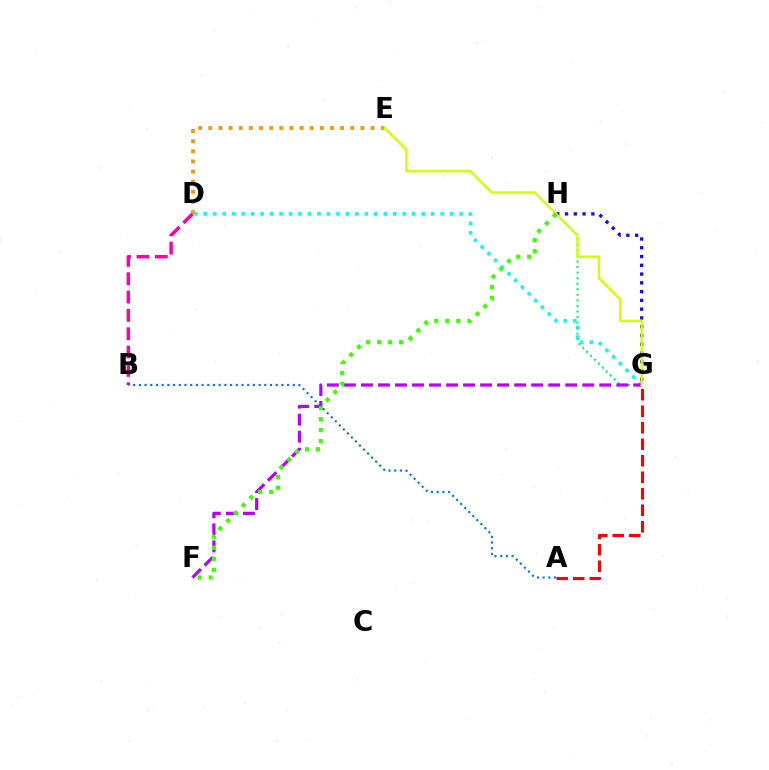{('D', 'G'): [{'color': '#00fff6', 'line_style': 'dotted', 'thickness': 2.57}], ('D', 'E'): [{'color': '#ff9400', 'line_style': 'dotted', 'thickness': 2.75}], ('G', 'H'): [{'color': '#00ff5c', 'line_style': 'dotted', 'thickness': 1.51}, {'color': '#2500ff', 'line_style': 'dotted', 'thickness': 2.38}], ('F', 'G'): [{'color': '#b900ff', 'line_style': 'dashed', 'thickness': 2.31}], ('A', 'G'): [{'color': '#ff0000', 'line_style': 'dashed', 'thickness': 2.24}], ('E', 'G'): [{'color': '#d1ff00', 'line_style': 'solid', 'thickness': 1.71}], ('F', 'H'): [{'color': '#3dff00', 'line_style': 'dotted', 'thickness': 2.99}], ('B', 'D'): [{'color': '#ff00ac', 'line_style': 'dashed', 'thickness': 2.49}], ('A', 'B'): [{'color': '#0074ff', 'line_style': 'dotted', 'thickness': 1.55}]}